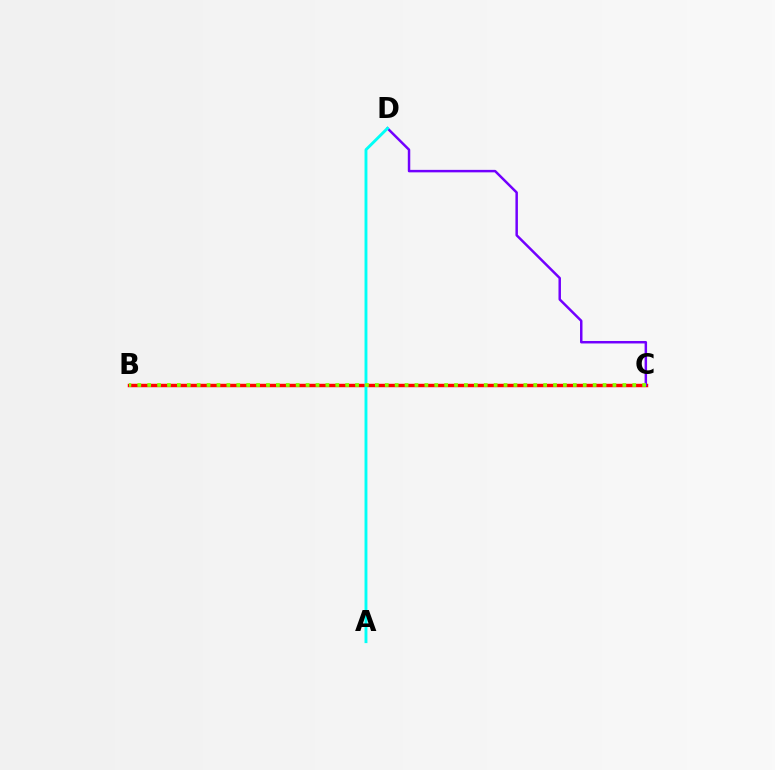{('B', 'C'): [{'color': '#ff0000', 'line_style': 'solid', 'thickness': 2.48}, {'color': '#84ff00', 'line_style': 'dotted', 'thickness': 2.69}], ('C', 'D'): [{'color': '#7200ff', 'line_style': 'solid', 'thickness': 1.78}], ('A', 'D'): [{'color': '#00fff6', 'line_style': 'solid', 'thickness': 2.07}]}